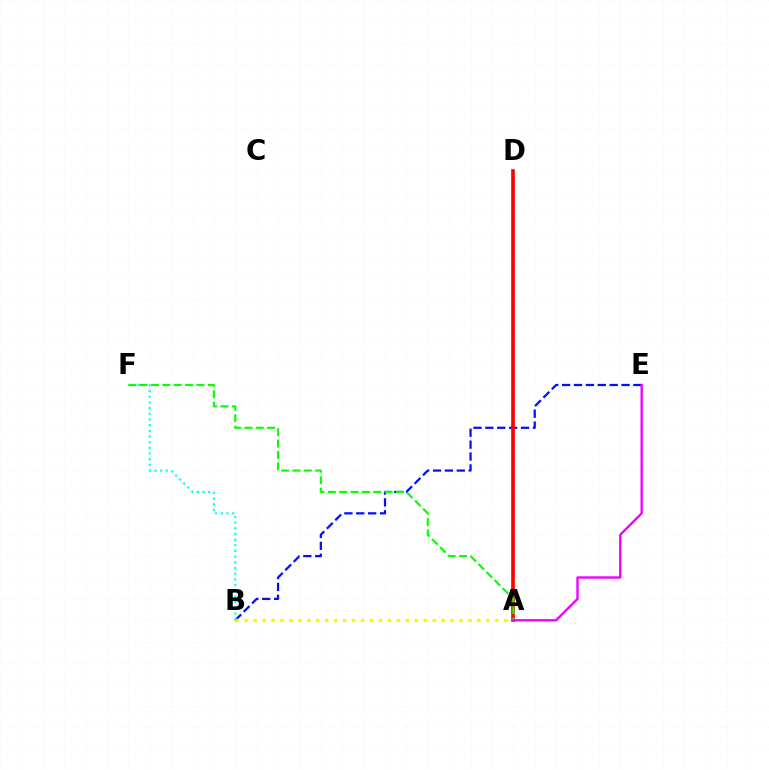{('B', 'E'): [{'color': '#0010ff', 'line_style': 'dashed', 'thickness': 1.62}], ('A', 'B'): [{'color': '#fcf500', 'line_style': 'dotted', 'thickness': 2.43}], ('A', 'D'): [{'color': '#ff0000', 'line_style': 'solid', 'thickness': 2.62}], ('B', 'F'): [{'color': '#00fff6', 'line_style': 'dotted', 'thickness': 1.54}], ('A', 'F'): [{'color': '#08ff00', 'line_style': 'dashed', 'thickness': 1.54}], ('A', 'E'): [{'color': '#ee00ff', 'line_style': 'solid', 'thickness': 1.69}]}